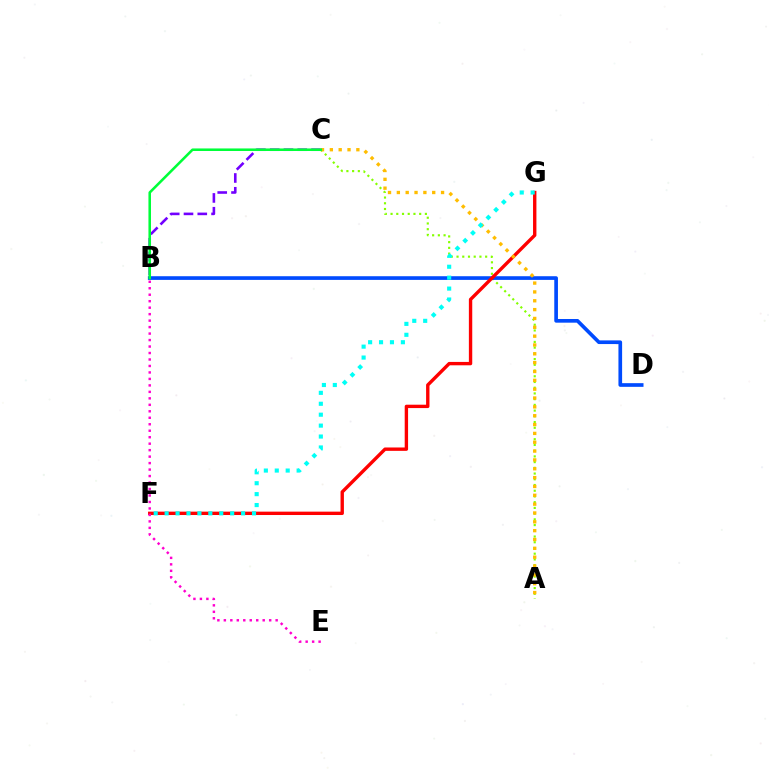{('A', 'C'): [{'color': '#84ff00', 'line_style': 'dotted', 'thickness': 1.56}, {'color': '#ffbd00', 'line_style': 'dotted', 'thickness': 2.4}], ('B', 'D'): [{'color': '#004bff', 'line_style': 'solid', 'thickness': 2.65}], ('F', 'G'): [{'color': '#ff0000', 'line_style': 'solid', 'thickness': 2.43}, {'color': '#00fff6', 'line_style': 'dotted', 'thickness': 2.97}], ('B', 'C'): [{'color': '#7200ff', 'line_style': 'dashed', 'thickness': 1.87}, {'color': '#00ff39', 'line_style': 'solid', 'thickness': 1.84}], ('B', 'E'): [{'color': '#ff00cf', 'line_style': 'dotted', 'thickness': 1.76}]}